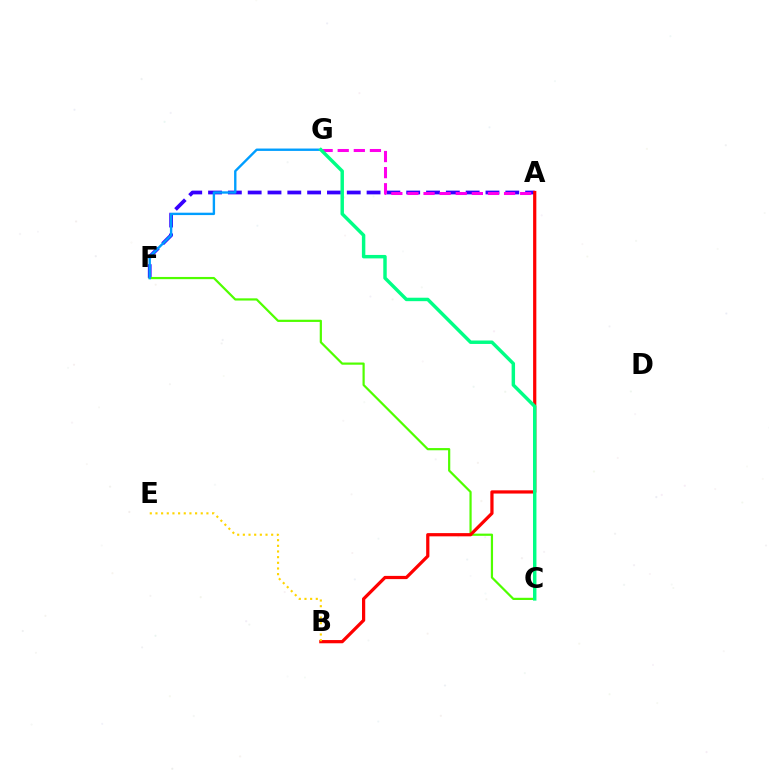{('A', 'F'): [{'color': '#3700ff', 'line_style': 'dashed', 'thickness': 2.69}], ('C', 'F'): [{'color': '#4fff00', 'line_style': 'solid', 'thickness': 1.59}], ('F', 'G'): [{'color': '#009eff', 'line_style': 'solid', 'thickness': 1.71}], ('A', 'B'): [{'color': '#ff0000', 'line_style': 'solid', 'thickness': 2.32}], ('A', 'G'): [{'color': '#ff00ed', 'line_style': 'dashed', 'thickness': 2.19}], ('C', 'G'): [{'color': '#00ff86', 'line_style': 'solid', 'thickness': 2.48}], ('B', 'E'): [{'color': '#ffd500', 'line_style': 'dotted', 'thickness': 1.54}]}